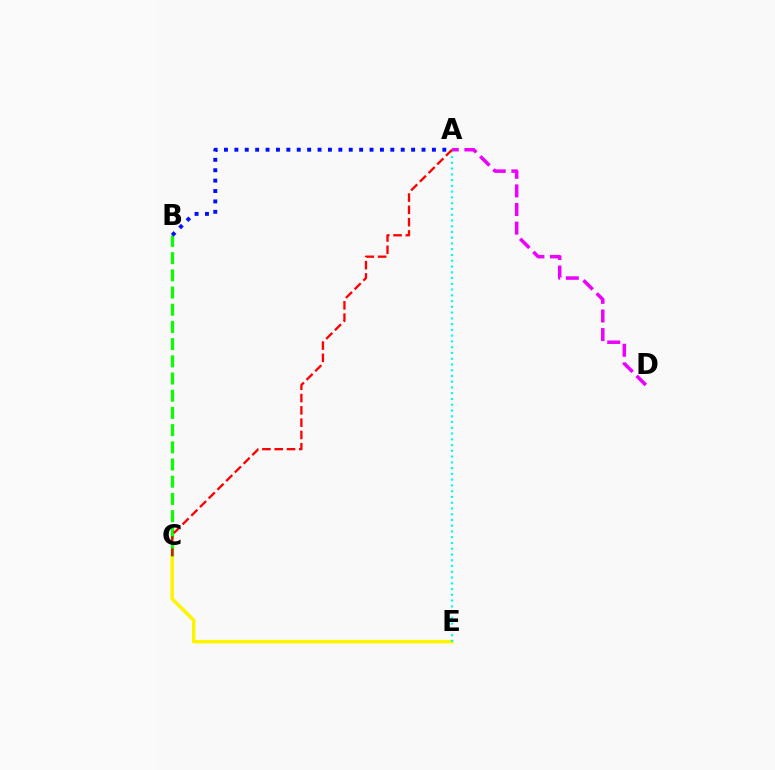{('C', 'E'): [{'color': '#fcf500', 'line_style': 'solid', 'thickness': 2.54}], ('A', 'D'): [{'color': '#ee00ff', 'line_style': 'dashed', 'thickness': 2.53}], ('A', 'E'): [{'color': '#00fff6', 'line_style': 'dotted', 'thickness': 1.56}], ('B', 'C'): [{'color': '#08ff00', 'line_style': 'dashed', 'thickness': 2.34}], ('A', 'B'): [{'color': '#0010ff', 'line_style': 'dotted', 'thickness': 2.82}], ('A', 'C'): [{'color': '#ff0000', 'line_style': 'dashed', 'thickness': 1.67}]}